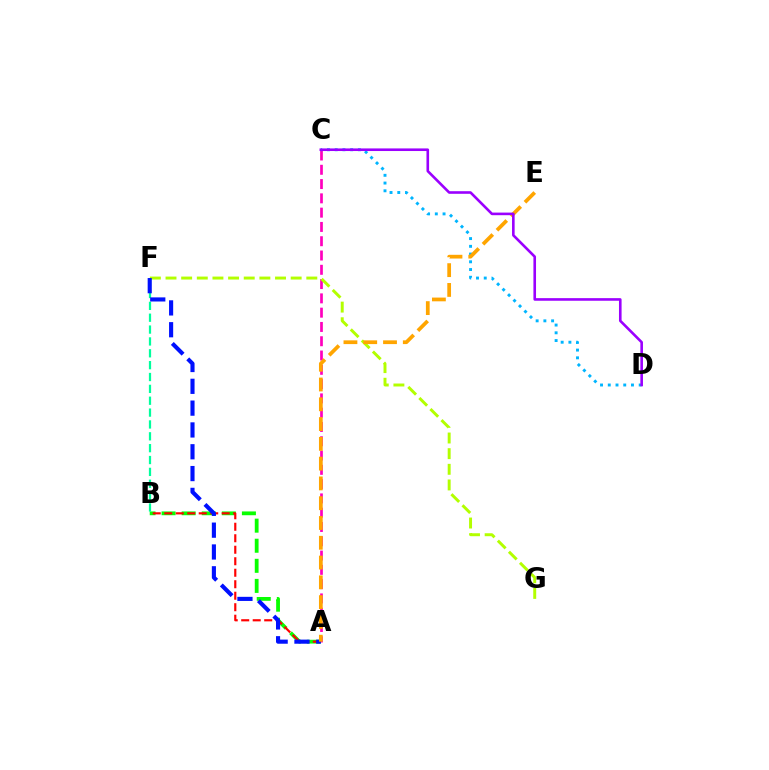{('A', 'C'): [{'color': '#ff00bd', 'line_style': 'dashed', 'thickness': 1.94}], ('A', 'B'): [{'color': '#08ff00', 'line_style': 'dashed', 'thickness': 2.73}, {'color': '#ff0000', 'line_style': 'dashed', 'thickness': 1.56}], ('B', 'F'): [{'color': '#00ff9d', 'line_style': 'dashed', 'thickness': 1.61}], ('C', 'D'): [{'color': '#00b5ff', 'line_style': 'dotted', 'thickness': 2.1}, {'color': '#9b00ff', 'line_style': 'solid', 'thickness': 1.88}], ('F', 'G'): [{'color': '#b3ff00', 'line_style': 'dashed', 'thickness': 2.13}], ('A', 'F'): [{'color': '#0010ff', 'line_style': 'dashed', 'thickness': 2.96}], ('A', 'E'): [{'color': '#ffa500', 'line_style': 'dashed', 'thickness': 2.69}]}